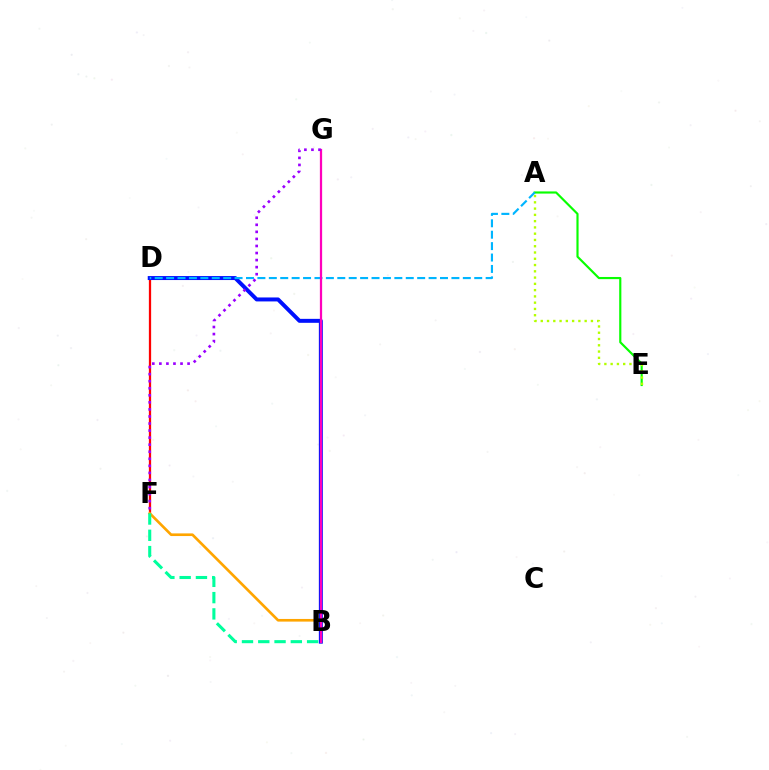{('D', 'F'): [{'color': '#ff0000', 'line_style': 'solid', 'thickness': 1.63}], ('B', 'F'): [{'color': '#ffa500', 'line_style': 'solid', 'thickness': 1.91}, {'color': '#00ff9d', 'line_style': 'dashed', 'thickness': 2.21}], ('A', 'E'): [{'color': '#08ff00', 'line_style': 'solid', 'thickness': 1.56}, {'color': '#b3ff00', 'line_style': 'dotted', 'thickness': 1.7}], ('B', 'D'): [{'color': '#0010ff', 'line_style': 'solid', 'thickness': 2.86}], ('A', 'D'): [{'color': '#00b5ff', 'line_style': 'dashed', 'thickness': 1.55}], ('B', 'G'): [{'color': '#ff00bd', 'line_style': 'solid', 'thickness': 1.62}], ('F', 'G'): [{'color': '#9b00ff', 'line_style': 'dotted', 'thickness': 1.92}]}